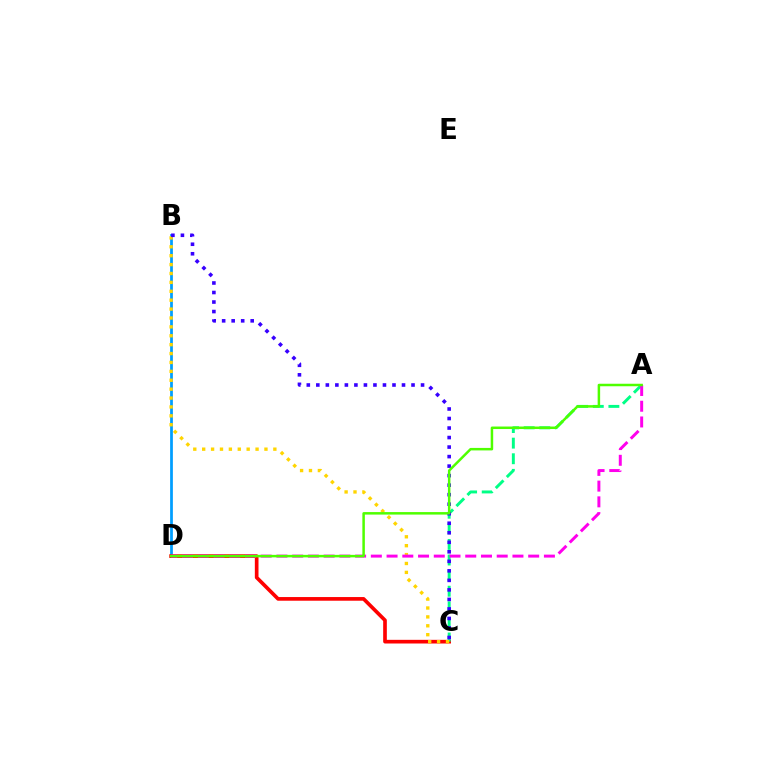{('B', 'D'): [{'color': '#009eff', 'line_style': 'solid', 'thickness': 1.98}], ('C', 'D'): [{'color': '#ff0000', 'line_style': 'solid', 'thickness': 2.64}], ('A', 'C'): [{'color': '#00ff86', 'line_style': 'dashed', 'thickness': 2.12}], ('B', 'C'): [{'color': '#ffd500', 'line_style': 'dotted', 'thickness': 2.42}, {'color': '#3700ff', 'line_style': 'dotted', 'thickness': 2.59}], ('A', 'D'): [{'color': '#ff00ed', 'line_style': 'dashed', 'thickness': 2.14}, {'color': '#4fff00', 'line_style': 'solid', 'thickness': 1.8}]}